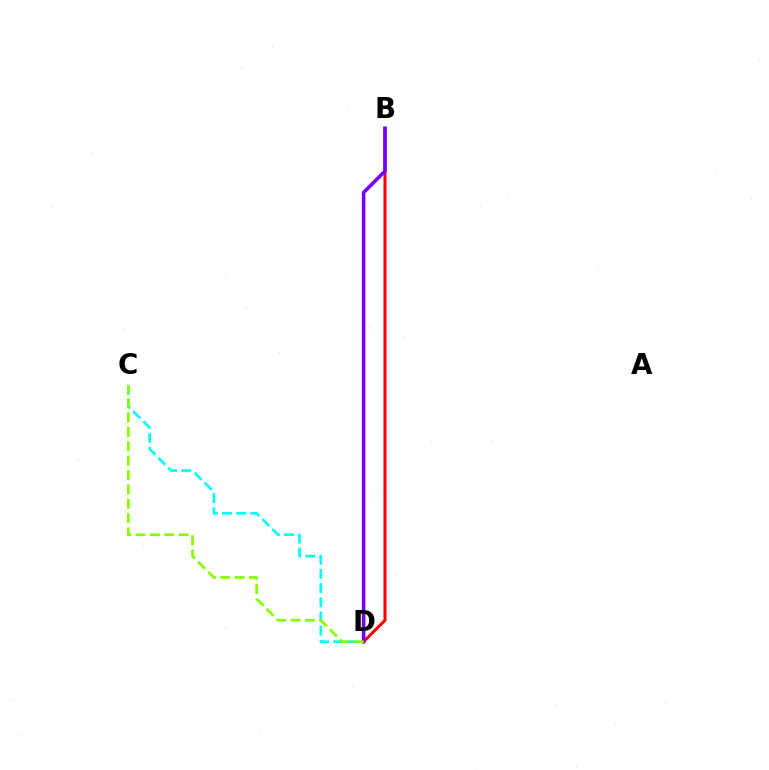{('B', 'D'): [{'color': '#ff0000', 'line_style': 'solid', 'thickness': 2.17}, {'color': '#7200ff', 'line_style': 'solid', 'thickness': 2.57}], ('C', 'D'): [{'color': '#00fff6', 'line_style': 'dashed', 'thickness': 1.93}, {'color': '#84ff00', 'line_style': 'dashed', 'thickness': 1.95}]}